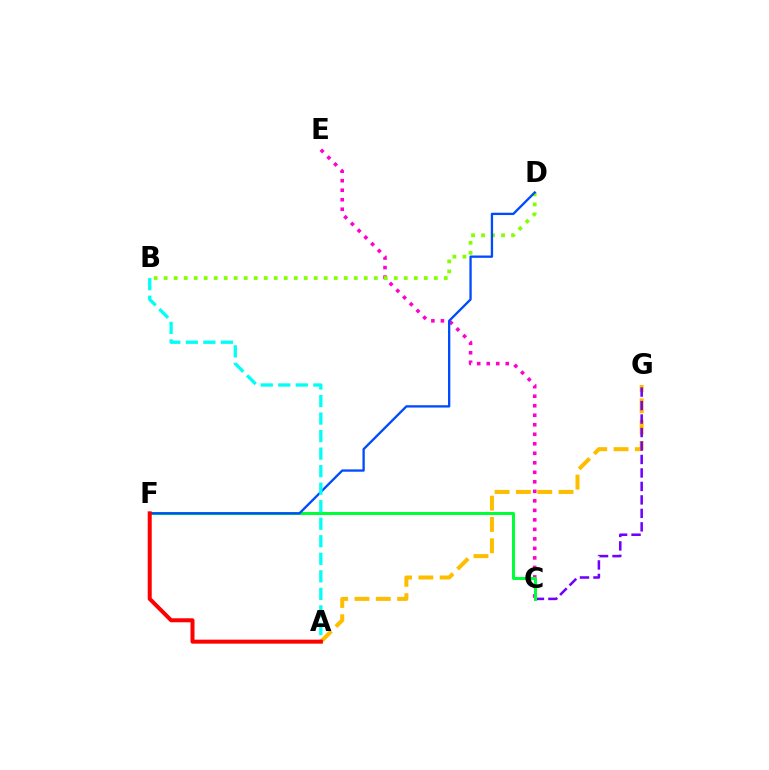{('A', 'G'): [{'color': '#ffbd00', 'line_style': 'dashed', 'thickness': 2.9}], ('C', 'G'): [{'color': '#7200ff', 'line_style': 'dashed', 'thickness': 1.83}], ('C', 'E'): [{'color': '#ff00cf', 'line_style': 'dotted', 'thickness': 2.58}], ('B', 'D'): [{'color': '#84ff00', 'line_style': 'dotted', 'thickness': 2.72}], ('C', 'F'): [{'color': '#00ff39', 'line_style': 'solid', 'thickness': 2.17}], ('D', 'F'): [{'color': '#004bff', 'line_style': 'solid', 'thickness': 1.67}], ('A', 'B'): [{'color': '#00fff6', 'line_style': 'dashed', 'thickness': 2.38}], ('A', 'F'): [{'color': '#ff0000', 'line_style': 'solid', 'thickness': 2.88}]}